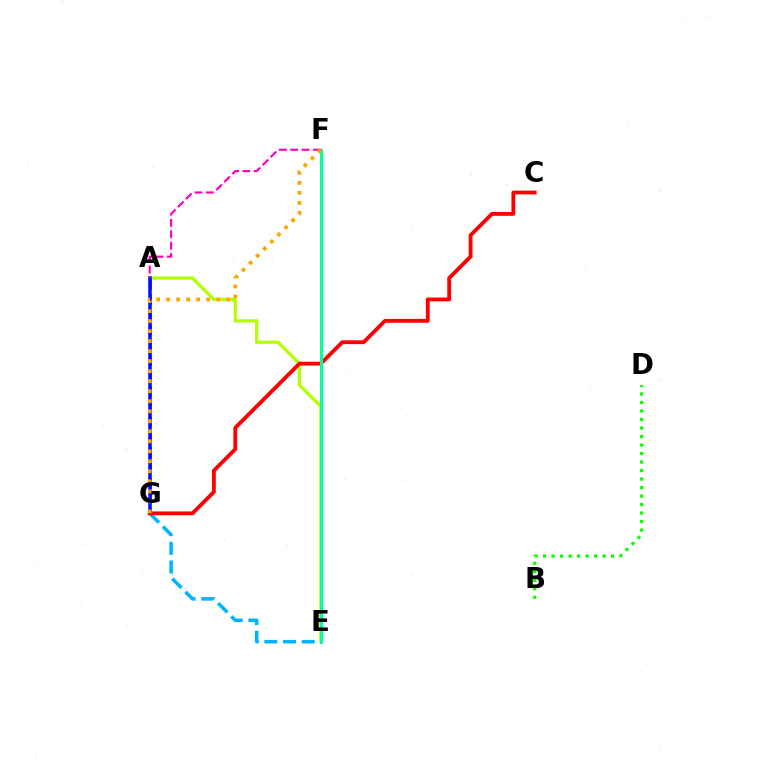{('E', 'G'): [{'color': '#00b5ff', 'line_style': 'dashed', 'thickness': 2.54}], ('A', 'G'): [{'color': '#9b00ff', 'line_style': 'dashed', 'thickness': 2.09}, {'color': '#0010ff', 'line_style': 'solid', 'thickness': 2.55}], ('B', 'D'): [{'color': '#08ff00', 'line_style': 'dotted', 'thickness': 2.31}], ('A', 'E'): [{'color': '#b3ff00', 'line_style': 'solid', 'thickness': 2.35}], ('C', 'G'): [{'color': '#ff0000', 'line_style': 'solid', 'thickness': 2.75}], ('E', 'F'): [{'color': '#00ff9d', 'line_style': 'solid', 'thickness': 2.21}], ('A', 'F'): [{'color': '#ff00bd', 'line_style': 'dashed', 'thickness': 1.54}], ('F', 'G'): [{'color': '#ffa500', 'line_style': 'dotted', 'thickness': 2.72}]}